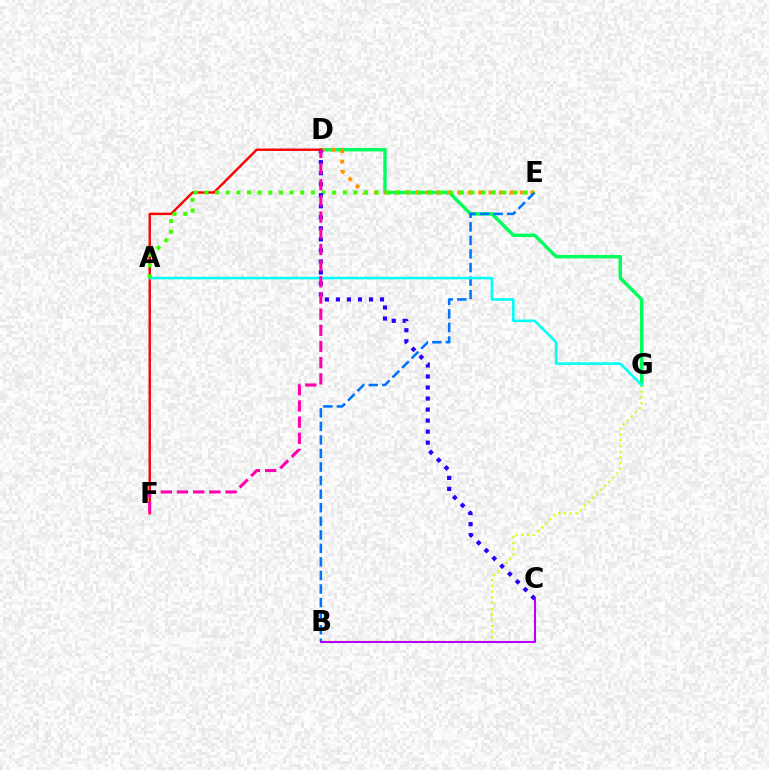{('D', 'G'): [{'color': '#00ff5c', 'line_style': 'solid', 'thickness': 2.48}], ('D', 'E'): [{'color': '#ff9400', 'line_style': 'dotted', 'thickness': 2.83}], ('D', 'F'): [{'color': '#ff0000', 'line_style': 'solid', 'thickness': 1.74}, {'color': '#ff00ac', 'line_style': 'dashed', 'thickness': 2.2}], ('B', 'G'): [{'color': '#d1ff00', 'line_style': 'dotted', 'thickness': 1.56}], ('B', 'E'): [{'color': '#0074ff', 'line_style': 'dashed', 'thickness': 1.84}], ('A', 'G'): [{'color': '#00fff6', 'line_style': 'solid', 'thickness': 1.86}], ('A', 'E'): [{'color': '#3dff00', 'line_style': 'dotted', 'thickness': 2.89}], ('C', 'D'): [{'color': '#2500ff', 'line_style': 'dotted', 'thickness': 3.0}], ('B', 'C'): [{'color': '#b900ff', 'line_style': 'solid', 'thickness': 1.5}]}